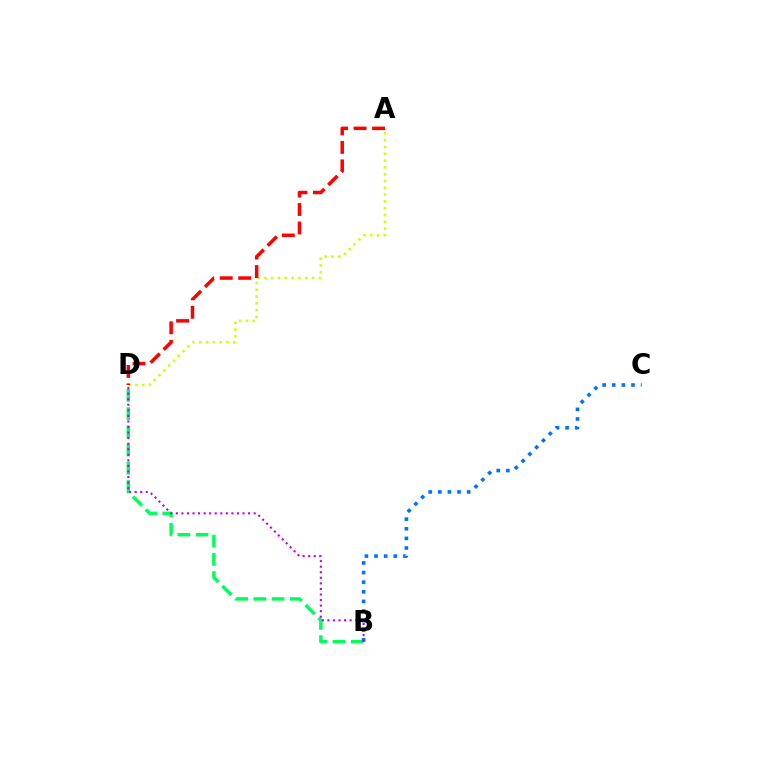{('A', 'D'): [{'color': '#d1ff00', 'line_style': 'dotted', 'thickness': 1.85}, {'color': '#ff0000', 'line_style': 'dashed', 'thickness': 2.51}], ('B', 'D'): [{'color': '#00ff5c', 'line_style': 'dashed', 'thickness': 2.48}, {'color': '#b900ff', 'line_style': 'dotted', 'thickness': 1.51}], ('B', 'C'): [{'color': '#0074ff', 'line_style': 'dotted', 'thickness': 2.61}]}